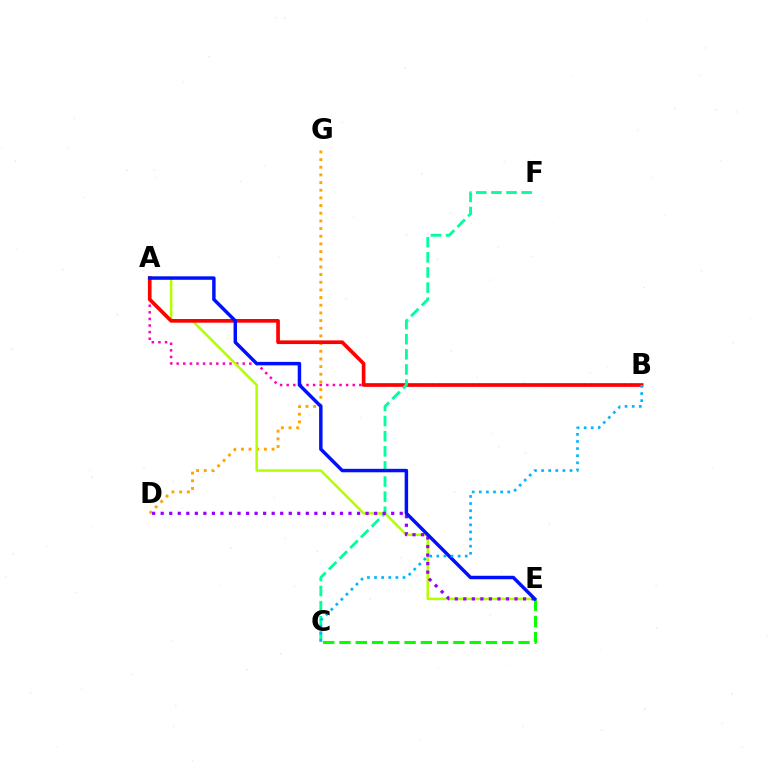{('A', 'B'): [{'color': '#ff00bd', 'line_style': 'dotted', 'thickness': 1.79}, {'color': '#ff0000', 'line_style': 'solid', 'thickness': 2.64}], ('D', 'G'): [{'color': '#ffa500', 'line_style': 'dotted', 'thickness': 2.08}], ('A', 'E'): [{'color': '#b3ff00', 'line_style': 'solid', 'thickness': 1.82}, {'color': '#0010ff', 'line_style': 'solid', 'thickness': 2.49}], ('C', 'E'): [{'color': '#08ff00', 'line_style': 'dashed', 'thickness': 2.21}], ('C', 'F'): [{'color': '#00ff9d', 'line_style': 'dashed', 'thickness': 2.05}], ('D', 'E'): [{'color': '#9b00ff', 'line_style': 'dotted', 'thickness': 2.32}], ('B', 'C'): [{'color': '#00b5ff', 'line_style': 'dotted', 'thickness': 1.93}]}